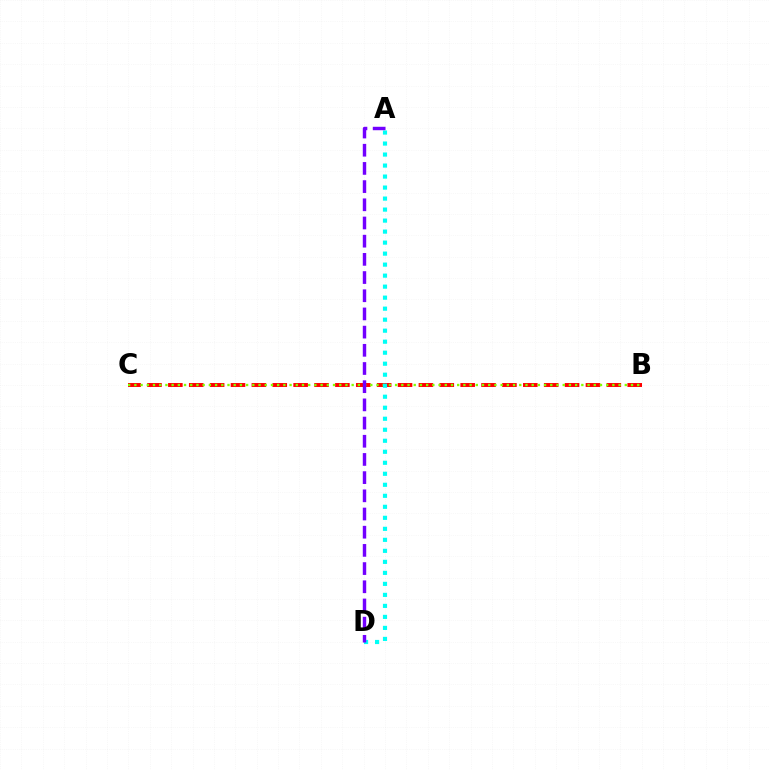{('B', 'C'): [{'color': '#ff0000', 'line_style': 'dashed', 'thickness': 2.84}, {'color': '#84ff00', 'line_style': 'dotted', 'thickness': 1.69}], ('A', 'D'): [{'color': '#00fff6', 'line_style': 'dotted', 'thickness': 2.99}, {'color': '#7200ff', 'line_style': 'dashed', 'thickness': 2.47}]}